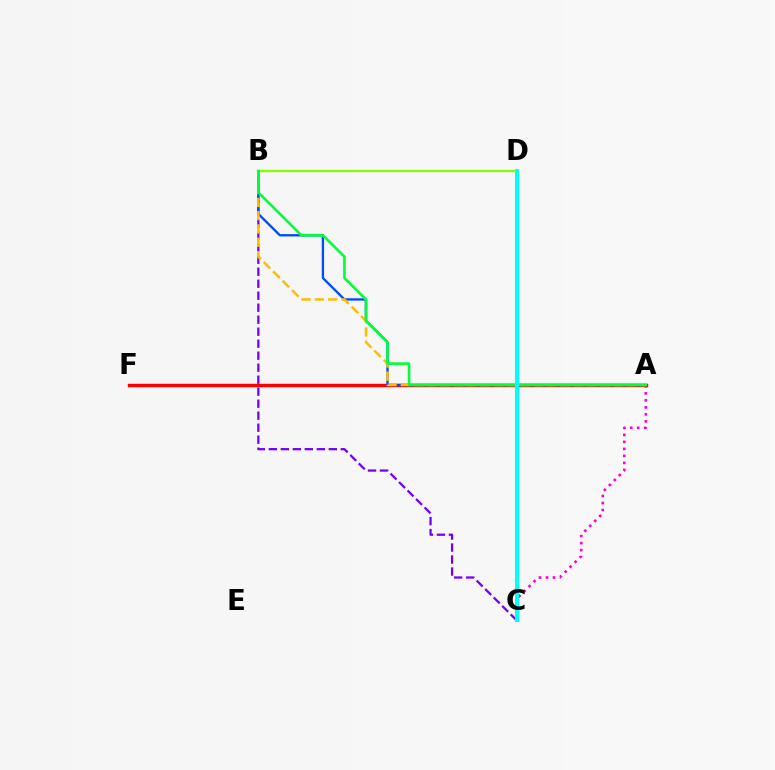{('B', 'D'): [{'color': '#84ff00', 'line_style': 'solid', 'thickness': 1.62}], ('B', 'C'): [{'color': '#7200ff', 'line_style': 'dashed', 'thickness': 1.63}], ('A', 'C'): [{'color': '#ff00cf', 'line_style': 'dotted', 'thickness': 1.9}], ('A', 'F'): [{'color': '#ff0000', 'line_style': 'solid', 'thickness': 2.48}], ('A', 'B'): [{'color': '#004bff', 'line_style': 'solid', 'thickness': 1.68}, {'color': '#ffbd00', 'line_style': 'dashed', 'thickness': 1.81}, {'color': '#00ff39', 'line_style': 'solid', 'thickness': 1.88}], ('C', 'D'): [{'color': '#00fff6', 'line_style': 'solid', 'thickness': 2.95}]}